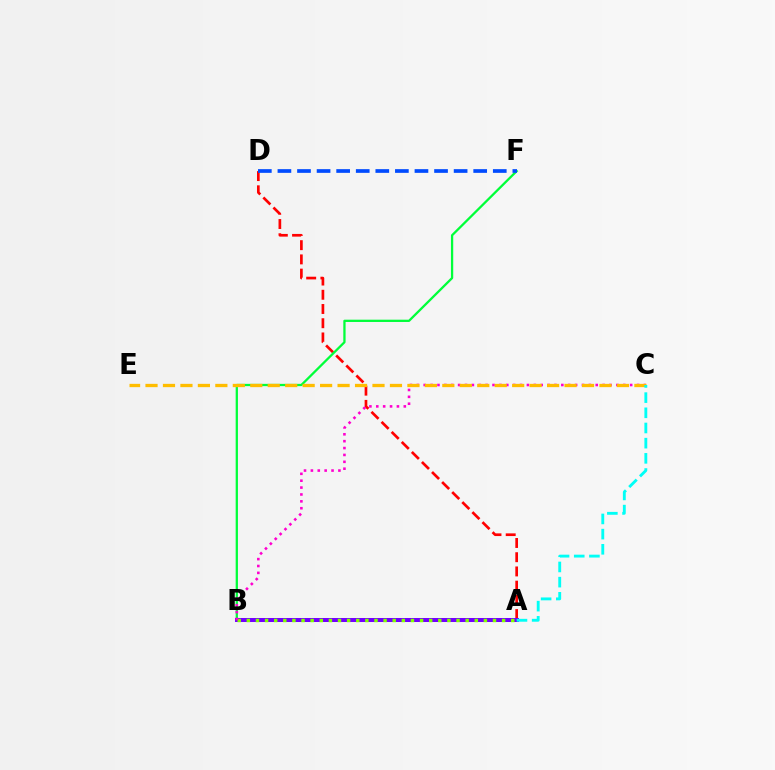{('A', 'D'): [{'color': '#ff0000', 'line_style': 'dashed', 'thickness': 1.93}], ('B', 'F'): [{'color': '#00ff39', 'line_style': 'solid', 'thickness': 1.64}], ('A', 'B'): [{'color': '#7200ff', 'line_style': 'solid', 'thickness': 2.88}, {'color': '#84ff00', 'line_style': 'dotted', 'thickness': 2.48}], ('B', 'C'): [{'color': '#ff00cf', 'line_style': 'dotted', 'thickness': 1.87}], ('C', 'E'): [{'color': '#ffbd00', 'line_style': 'dashed', 'thickness': 2.37}], ('D', 'F'): [{'color': '#004bff', 'line_style': 'dashed', 'thickness': 2.66}], ('A', 'C'): [{'color': '#00fff6', 'line_style': 'dashed', 'thickness': 2.06}]}